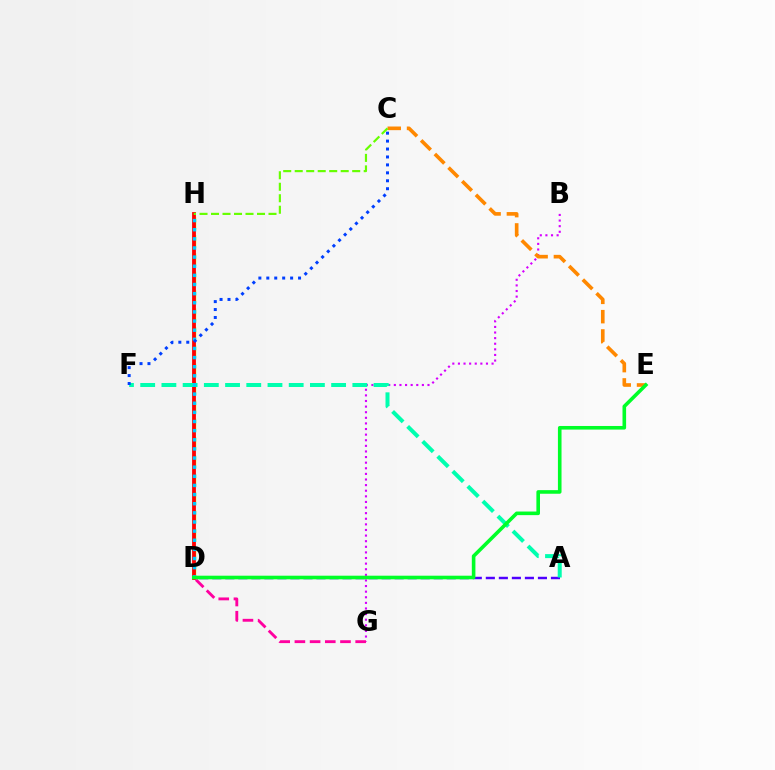{('B', 'G'): [{'color': '#d600ff', 'line_style': 'dotted', 'thickness': 1.52}], ('A', 'D'): [{'color': '#4f00ff', 'line_style': 'dashed', 'thickness': 1.77}], ('D', 'H'): [{'color': '#eeff00', 'line_style': 'dashed', 'thickness': 2.5}, {'color': '#ff0000', 'line_style': 'solid', 'thickness': 2.74}, {'color': '#00c7ff', 'line_style': 'dotted', 'thickness': 2.48}], ('C', 'E'): [{'color': '#ff8800', 'line_style': 'dashed', 'thickness': 2.62}], ('A', 'F'): [{'color': '#00ffaf', 'line_style': 'dashed', 'thickness': 2.88}], ('D', 'G'): [{'color': '#ff00a0', 'line_style': 'dashed', 'thickness': 2.06}], ('C', 'F'): [{'color': '#003fff', 'line_style': 'dotted', 'thickness': 2.16}], ('D', 'E'): [{'color': '#00ff27', 'line_style': 'solid', 'thickness': 2.59}], ('C', 'H'): [{'color': '#66ff00', 'line_style': 'dashed', 'thickness': 1.56}]}